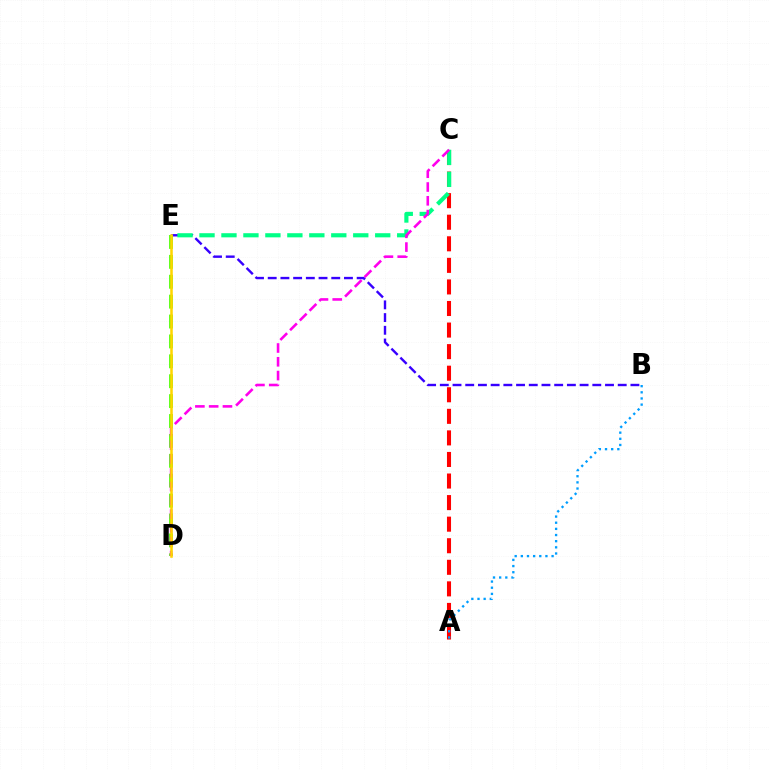{('A', 'C'): [{'color': '#ff0000', 'line_style': 'dashed', 'thickness': 2.93}], ('B', 'E'): [{'color': '#3700ff', 'line_style': 'dashed', 'thickness': 1.73}], ('C', 'E'): [{'color': '#00ff86', 'line_style': 'dashed', 'thickness': 2.98}], ('D', 'E'): [{'color': '#4fff00', 'line_style': 'dashed', 'thickness': 2.7}, {'color': '#ffd500', 'line_style': 'solid', 'thickness': 1.84}], ('A', 'B'): [{'color': '#009eff', 'line_style': 'dotted', 'thickness': 1.67}], ('C', 'D'): [{'color': '#ff00ed', 'line_style': 'dashed', 'thickness': 1.87}]}